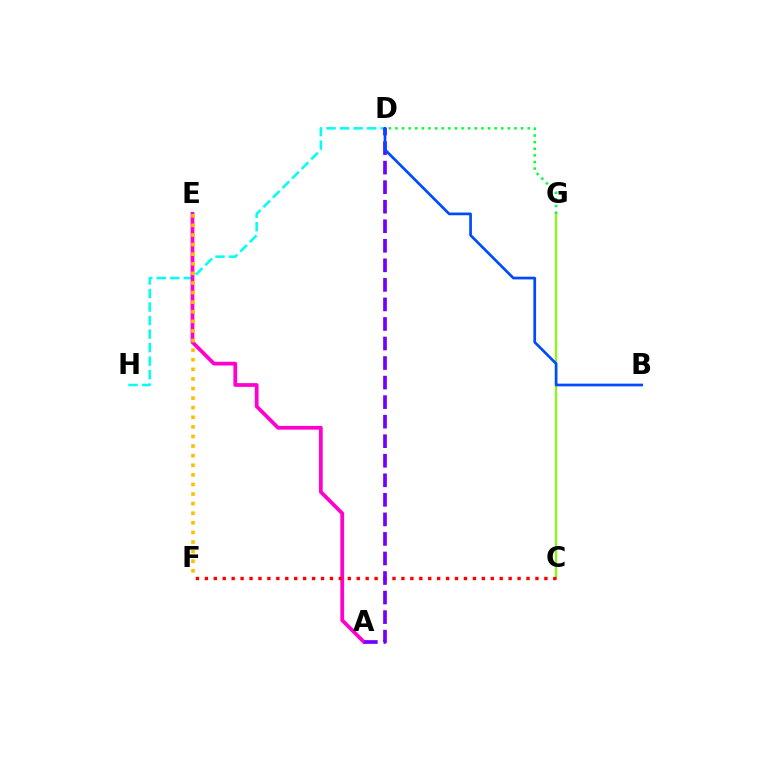{('D', 'H'): [{'color': '#00fff6', 'line_style': 'dashed', 'thickness': 1.84}], ('C', 'G'): [{'color': '#84ff00', 'line_style': 'solid', 'thickness': 1.53}], ('A', 'E'): [{'color': '#ff00cf', 'line_style': 'solid', 'thickness': 2.7}], ('E', 'F'): [{'color': '#ffbd00', 'line_style': 'dotted', 'thickness': 2.61}], ('C', 'F'): [{'color': '#ff0000', 'line_style': 'dotted', 'thickness': 2.43}], ('A', 'D'): [{'color': '#7200ff', 'line_style': 'dashed', 'thickness': 2.65}], ('D', 'G'): [{'color': '#00ff39', 'line_style': 'dotted', 'thickness': 1.8}], ('B', 'D'): [{'color': '#004bff', 'line_style': 'solid', 'thickness': 1.95}]}